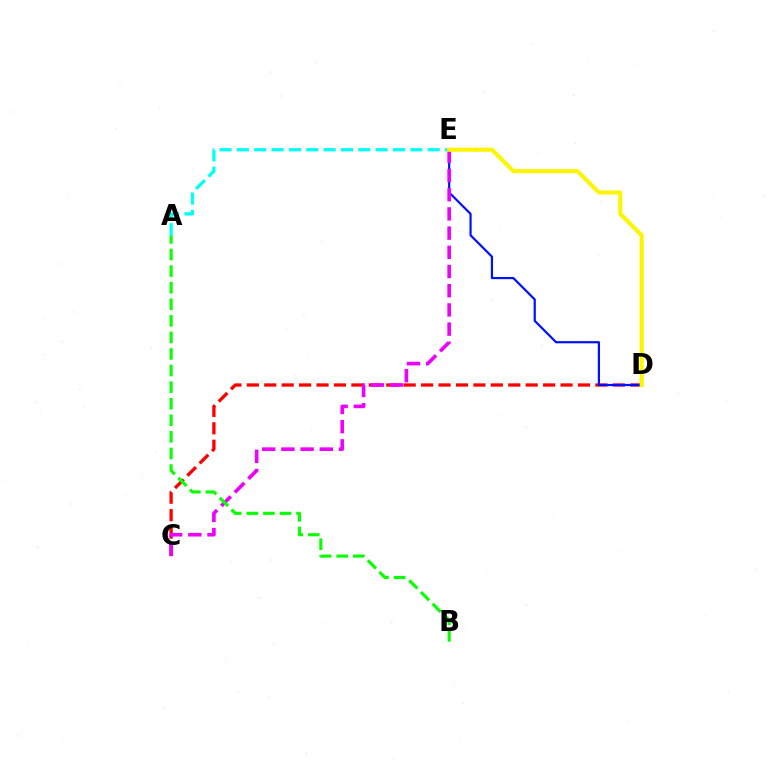{('C', 'D'): [{'color': '#ff0000', 'line_style': 'dashed', 'thickness': 2.37}], ('D', 'E'): [{'color': '#0010ff', 'line_style': 'solid', 'thickness': 1.58}, {'color': '#fcf500', 'line_style': 'solid', 'thickness': 2.95}], ('C', 'E'): [{'color': '#ee00ff', 'line_style': 'dashed', 'thickness': 2.61}], ('A', 'B'): [{'color': '#08ff00', 'line_style': 'dashed', 'thickness': 2.25}], ('A', 'E'): [{'color': '#00fff6', 'line_style': 'dashed', 'thickness': 2.36}]}